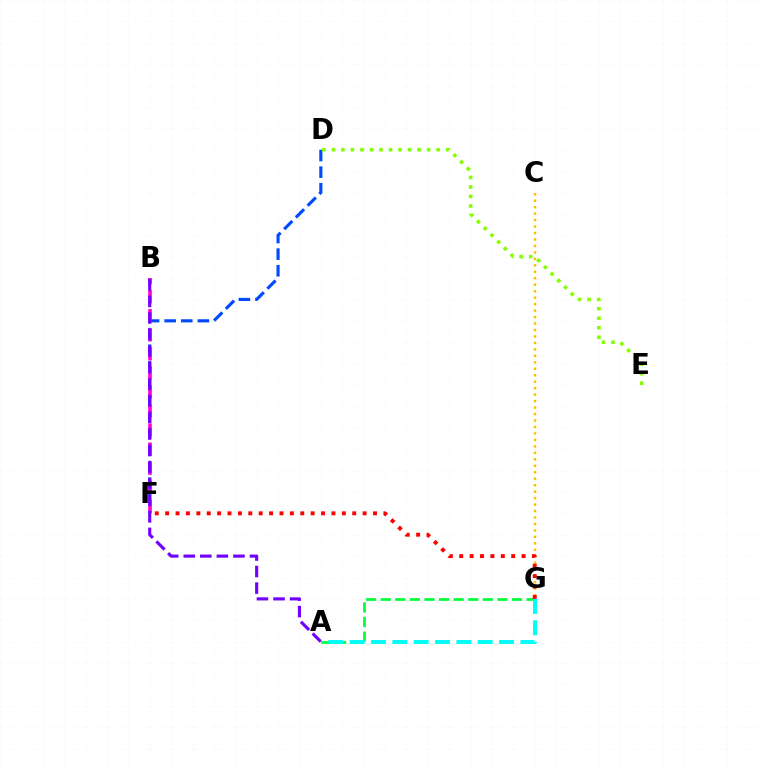{('D', 'F'): [{'color': '#004bff', 'line_style': 'dashed', 'thickness': 2.26}], ('A', 'G'): [{'color': '#00ff39', 'line_style': 'dashed', 'thickness': 1.98}, {'color': '#00fff6', 'line_style': 'dashed', 'thickness': 2.9}], ('D', 'E'): [{'color': '#84ff00', 'line_style': 'dotted', 'thickness': 2.59}], ('C', 'G'): [{'color': '#ffbd00', 'line_style': 'dotted', 'thickness': 1.76}], ('B', 'F'): [{'color': '#ff00cf', 'line_style': 'dashed', 'thickness': 2.59}], ('A', 'B'): [{'color': '#7200ff', 'line_style': 'dashed', 'thickness': 2.25}], ('F', 'G'): [{'color': '#ff0000', 'line_style': 'dotted', 'thickness': 2.82}]}